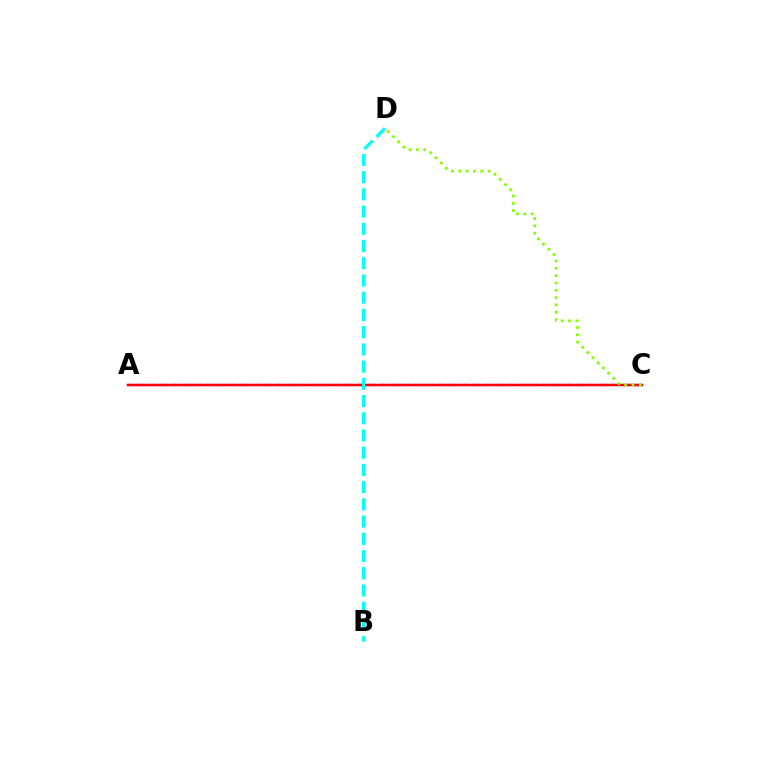{('A', 'C'): [{'color': '#7200ff', 'line_style': 'dashed', 'thickness': 1.57}, {'color': '#ff0000', 'line_style': 'solid', 'thickness': 1.79}], ('B', 'D'): [{'color': '#00fff6', 'line_style': 'dashed', 'thickness': 2.34}], ('C', 'D'): [{'color': '#84ff00', 'line_style': 'dotted', 'thickness': 1.99}]}